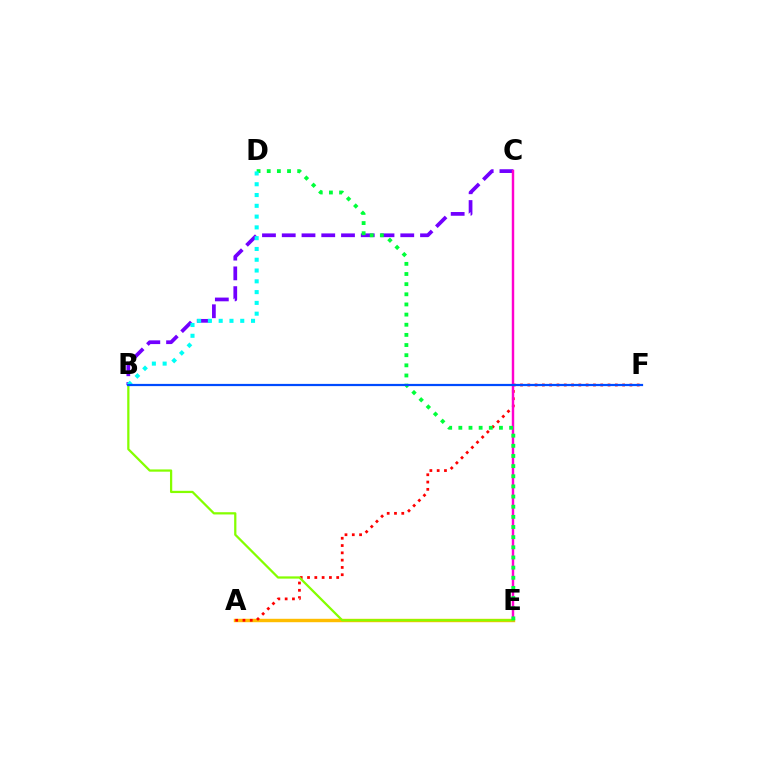{('A', 'E'): [{'color': '#ffbd00', 'line_style': 'solid', 'thickness': 2.46}], ('B', 'C'): [{'color': '#7200ff', 'line_style': 'dashed', 'thickness': 2.68}], ('A', 'F'): [{'color': '#ff0000', 'line_style': 'dotted', 'thickness': 1.98}], ('C', 'E'): [{'color': '#ff00cf', 'line_style': 'solid', 'thickness': 1.76}], ('B', 'E'): [{'color': '#84ff00', 'line_style': 'solid', 'thickness': 1.62}], ('D', 'E'): [{'color': '#00ff39', 'line_style': 'dotted', 'thickness': 2.76}], ('B', 'D'): [{'color': '#00fff6', 'line_style': 'dotted', 'thickness': 2.93}], ('B', 'F'): [{'color': '#004bff', 'line_style': 'solid', 'thickness': 1.6}]}